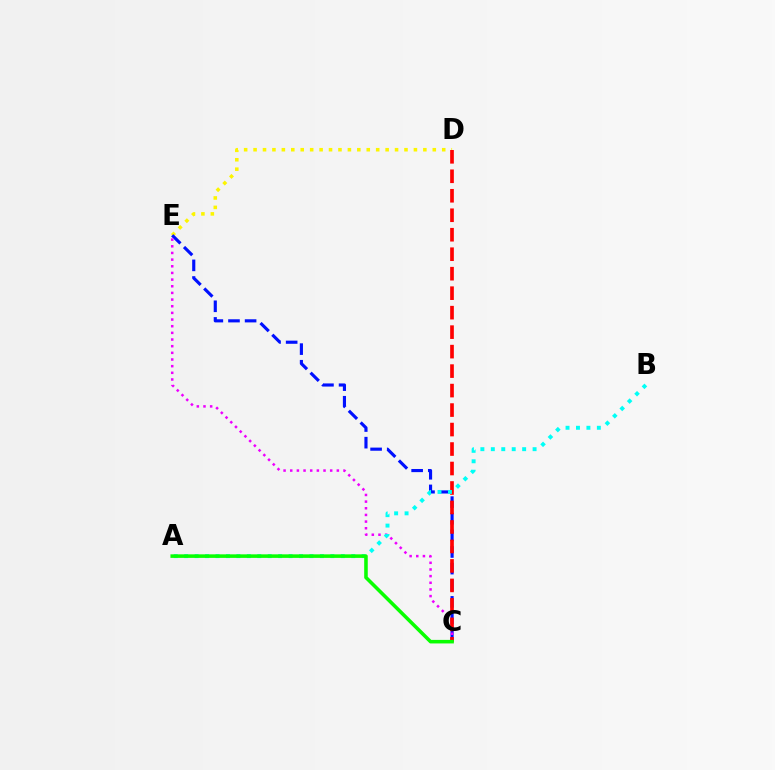{('D', 'E'): [{'color': '#fcf500', 'line_style': 'dotted', 'thickness': 2.56}], ('C', 'E'): [{'color': '#0010ff', 'line_style': 'dashed', 'thickness': 2.26}, {'color': '#ee00ff', 'line_style': 'dotted', 'thickness': 1.81}], ('C', 'D'): [{'color': '#ff0000', 'line_style': 'dashed', 'thickness': 2.65}], ('A', 'B'): [{'color': '#00fff6', 'line_style': 'dotted', 'thickness': 2.84}], ('A', 'C'): [{'color': '#08ff00', 'line_style': 'solid', 'thickness': 2.56}]}